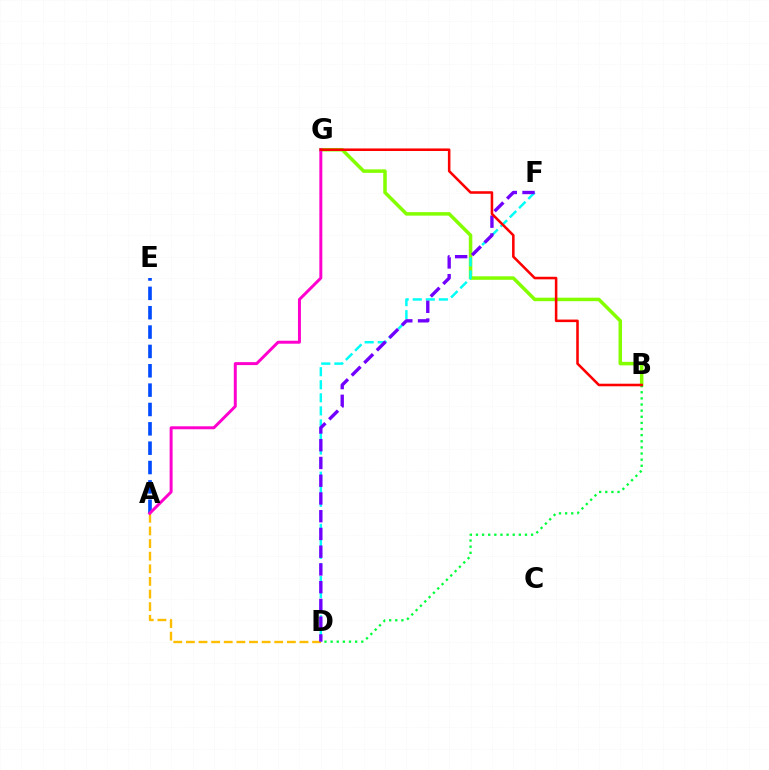{('B', 'G'): [{'color': '#84ff00', 'line_style': 'solid', 'thickness': 2.53}, {'color': '#ff0000', 'line_style': 'solid', 'thickness': 1.84}], ('D', 'F'): [{'color': '#00fff6', 'line_style': 'dashed', 'thickness': 1.77}, {'color': '#7200ff', 'line_style': 'dashed', 'thickness': 2.41}], ('A', 'D'): [{'color': '#ffbd00', 'line_style': 'dashed', 'thickness': 1.71}], ('A', 'E'): [{'color': '#004bff', 'line_style': 'dashed', 'thickness': 2.63}], ('B', 'D'): [{'color': '#00ff39', 'line_style': 'dotted', 'thickness': 1.66}], ('A', 'G'): [{'color': '#ff00cf', 'line_style': 'solid', 'thickness': 2.14}]}